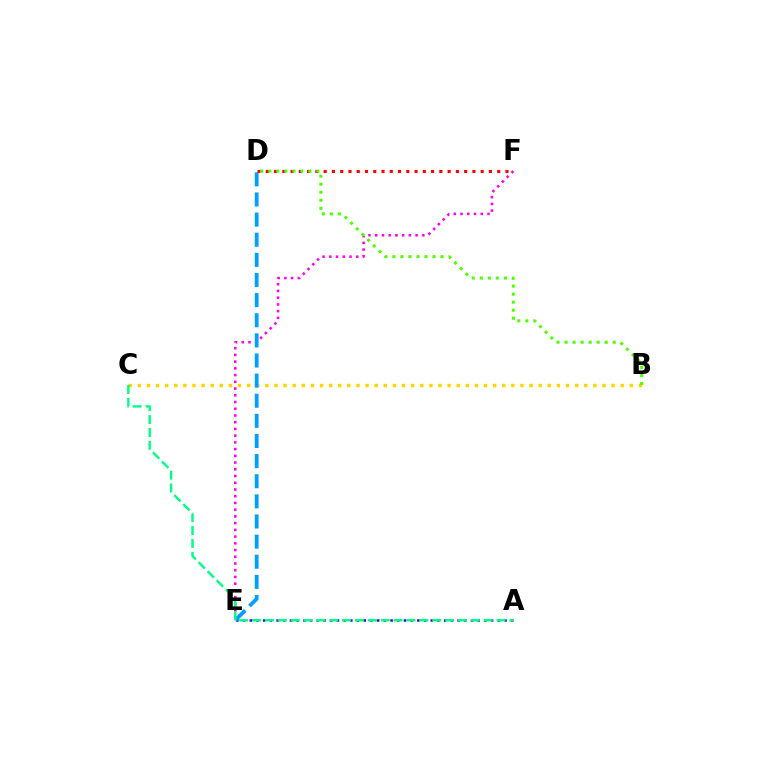{('B', 'C'): [{'color': '#ffd500', 'line_style': 'dotted', 'thickness': 2.48}], ('A', 'E'): [{'color': '#3700ff', 'line_style': 'dotted', 'thickness': 1.82}], ('E', 'F'): [{'color': '#ff00ed', 'line_style': 'dotted', 'thickness': 1.83}], ('D', 'E'): [{'color': '#009eff', 'line_style': 'dashed', 'thickness': 2.73}], ('D', 'F'): [{'color': '#ff0000', 'line_style': 'dotted', 'thickness': 2.25}], ('A', 'C'): [{'color': '#00ff86', 'line_style': 'dashed', 'thickness': 1.75}], ('B', 'D'): [{'color': '#4fff00', 'line_style': 'dotted', 'thickness': 2.18}]}